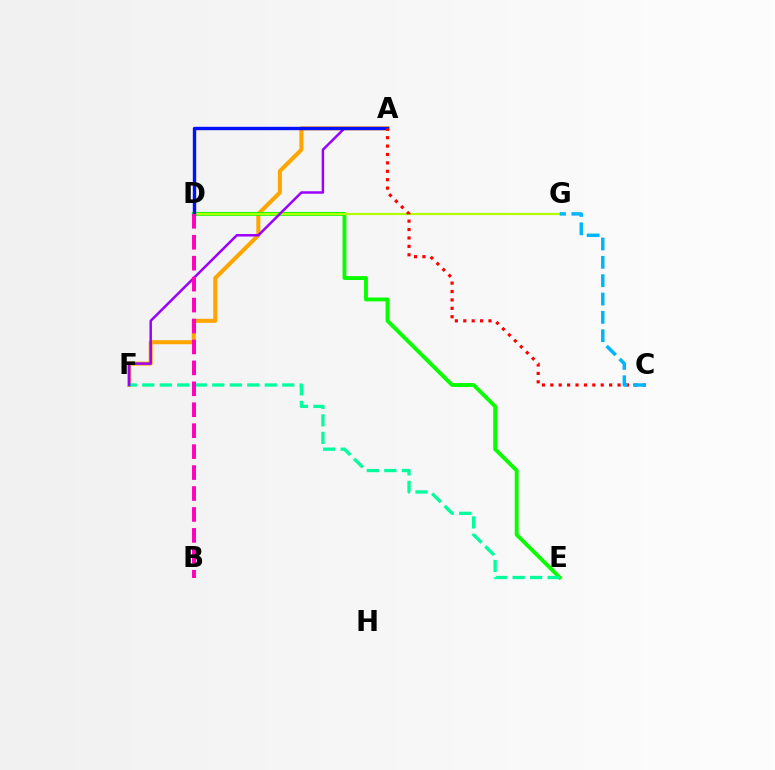{('A', 'F'): [{'color': '#ffa500', 'line_style': 'solid', 'thickness': 2.91}, {'color': '#9b00ff', 'line_style': 'solid', 'thickness': 1.8}], ('D', 'E'): [{'color': '#08ff00', 'line_style': 'solid', 'thickness': 2.77}], ('E', 'F'): [{'color': '#00ff9d', 'line_style': 'dashed', 'thickness': 2.38}], ('D', 'G'): [{'color': '#b3ff00', 'line_style': 'solid', 'thickness': 1.58}], ('A', 'D'): [{'color': '#0010ff', 'line_style': 'solid', 'thickness': 2.43}], ('A', 'C'): [{'color': '#ff0000', 'line_style': 'dotted', 'thickness': 2.28}], ('C', 'G'): [{'color': '#00b5ff', 'line_style': 'dashed', 'thickness': 2.49}], ('B', 'D'): [{'color': '#ff00bd', 'line_style': 'dashed', 'thickness': 2.84}]}